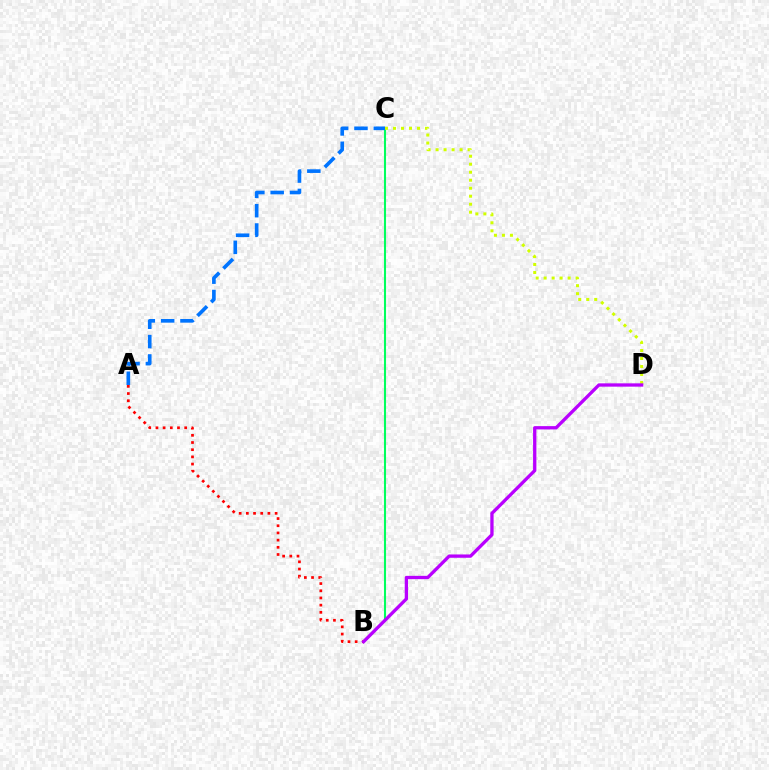{('B', 'C'): [{'color': '#00ff5c', 'line_style': 'solid', 'thickness': 1.5}], ('C', 'D'): [{'color': '#d1ff00', 'line_style': 'dotted', 'thickness': 2.17}], ('A', 'C'): [{'color': '#0074ff', 'line_style': 'dashed', 'thickness': 2.63}], ('A', 'B'): [{'color': '#ff0000', 'line_style': 'dotted', 'thickness': 1.95}], ('B', 'D'): [{'color': '#b900ff', 'line_style': 'solid', 'thickness': 2.38}]}